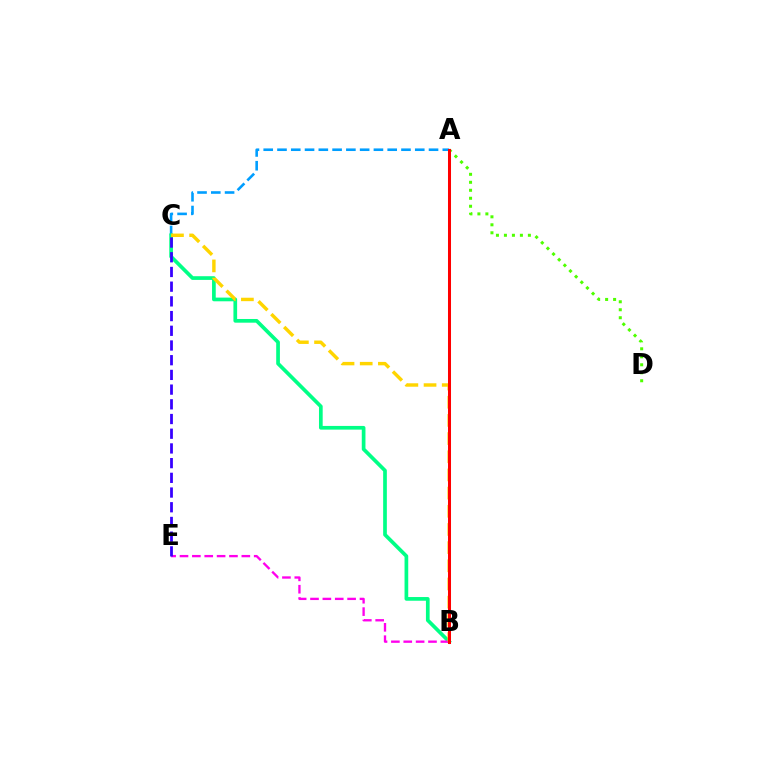{('A', 'C'): [{'color': '#009eff', 'line_style': 'dashed', 'thickness': 1.87}], ('B', 'C'): [{'color': '#00ff86', 'line_style': 'solid', 'thickness': 2.66}, {'color': '#ffd500', 'line_style': 'dashed', 'thickness': 2.47}], ('B', 'E'): [{'color': '#ff00ed', 'line_style': 'dashed', 'thickness': 1.68}], ('A', 'D'): [{'color': '#4fff00', 'line_style': 'dotted', 'thickness': 2.17}], ('C', 'E'): [{'color': '#3700ff', 'line_style': 'dashed', 'thickness': 2.0}], ('A', 'B'): [{'color': '#ff0000', 'line_style': 'solid', 'thickness': 2.17}]}